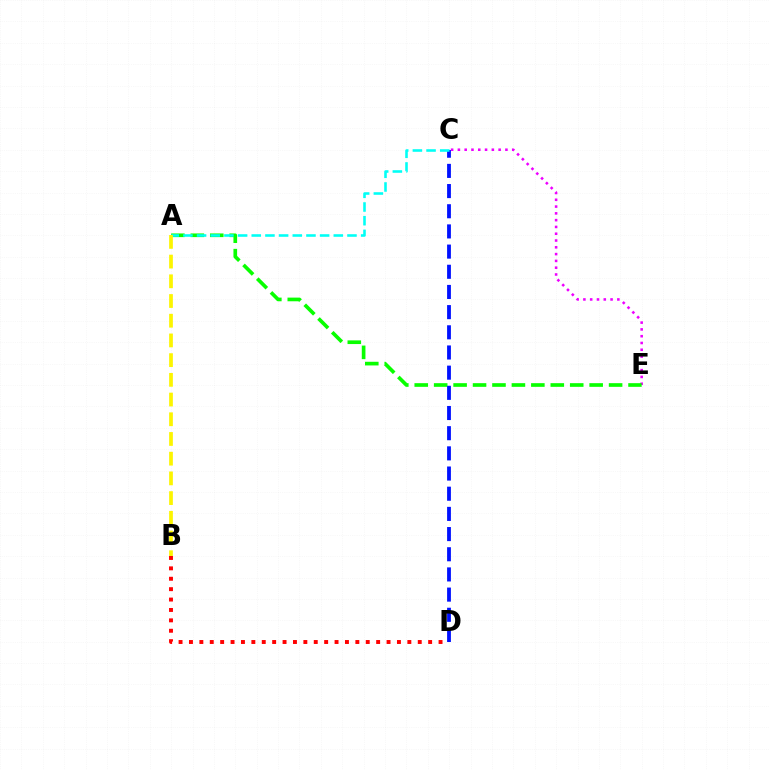{('C', 'E'): [{'color': '#ee00ff', 'line_style': 'dotted', 'thickness': 1.84}], ('A', 'E'): [{'color': '#08ff00', 'line_style': 'dashed', 'thickness': 2.64}], ('C', 'D'): [{'color': '#0010ff', 'line_style': 'dashed', 'thickness': 2.74}], ('B', 'D'): [{'color': '#ff0000', 'line_style': 'dotted', 'thickness': 2.83}], ('A', 'C'): [{'color': '#00fff6', 'line_style': 'dashed', 'thickness': 1.86}], ('A', 'B'): [{'color': '#fcf500', 'line_style': 'dashed', 'thickness': 2.68}]}